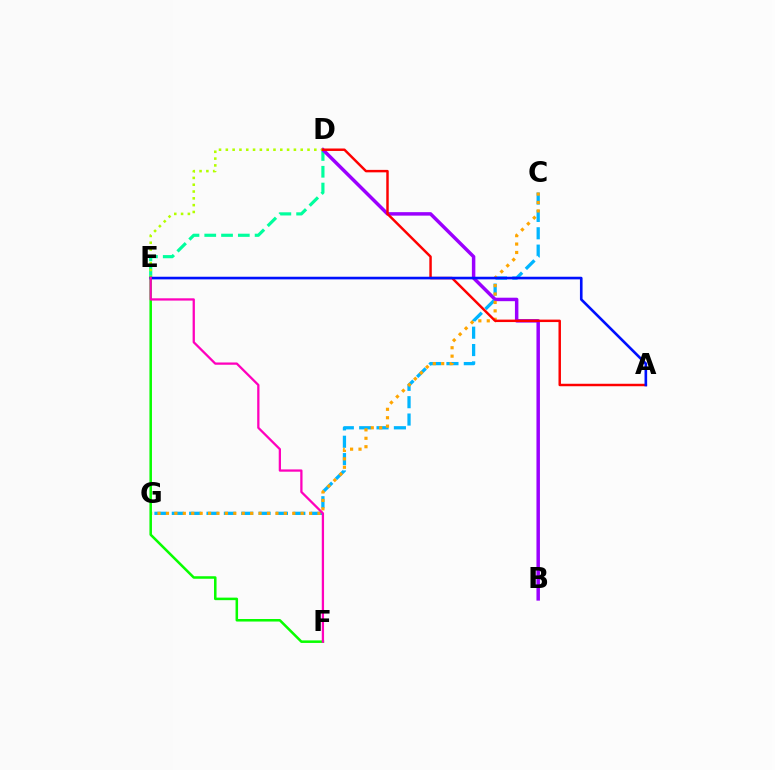{('D', 'E'): [{'color': '#00ff9d', 'line_style': 'dashed', 'thickness': 2.28}, {'color': '#b3ff00', 'line_style': 'dotted', 'thickness': 1.85}], ('B', 'D'): [{'color': '#9b00ff', 'line_style': 'solid', 'thickness': 2.5}], ('C', 'G'): [{'color': '#00b5ff', 'line_style': 'dashed', 'thickness': 2.36}, {'color': '#ffa500', 'line_style': 'dotted', 'thickness': 2.29}], ('E', 'F'): [{'color': '#08ff00', 'line_style': 'solid', 'thickness': 1.82}, {'color': '#ff00bd', 'line_style': 'solid', 'thickness': 1.64}], ('A', 'D'): [{'color': '#ff0000', 'line_style': 'solid', 'thickness': 1.77}], ('A', 'E'): [{'color': '#0010ff', 'line_style': 'solid', 'thickness': 1.89}]}